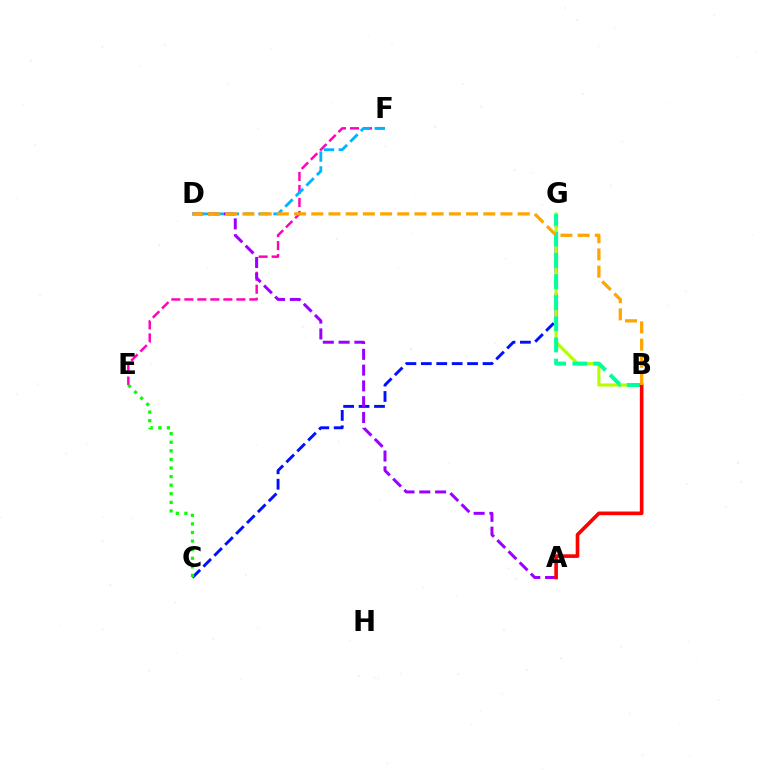{('E', 'F'): [{'color': '#ff00bd', 'line_style': 'dashed', 'thickness': 1.77}], ('C', 'G'): [{'color': '#0010ff', 'line_style': 'dashed', 'thickness': 2.09}], ('B', 'G'): [{'color': '#b3ff00', 'line_style': 'solid', 'thickness': 2.24}, {'color': '#00ff9d', 'line_style': 'dashed', 'thickness': 2.87}], ('C', 'E'): [{'color': '#08ff00', 'line_style': 'dotted', 'thickness': 2.33}], ('A', 'D'): [{'color': '#9b00ff', 'line_style': 'dashed', 'thickness': 2.15}], ('D', 'F'): [{'color': '#00b5ff', 'line_style': 'dashed', 'thickness': 2.03}], ('A', 'B'): [{'color': '#ff0000', 'line_style': 'solid', 'thickness': 2.61}], ('B', 'D'): [{'color': '#ffa500', 'line_style': 'dashed', 'thickness': 2.34}]}